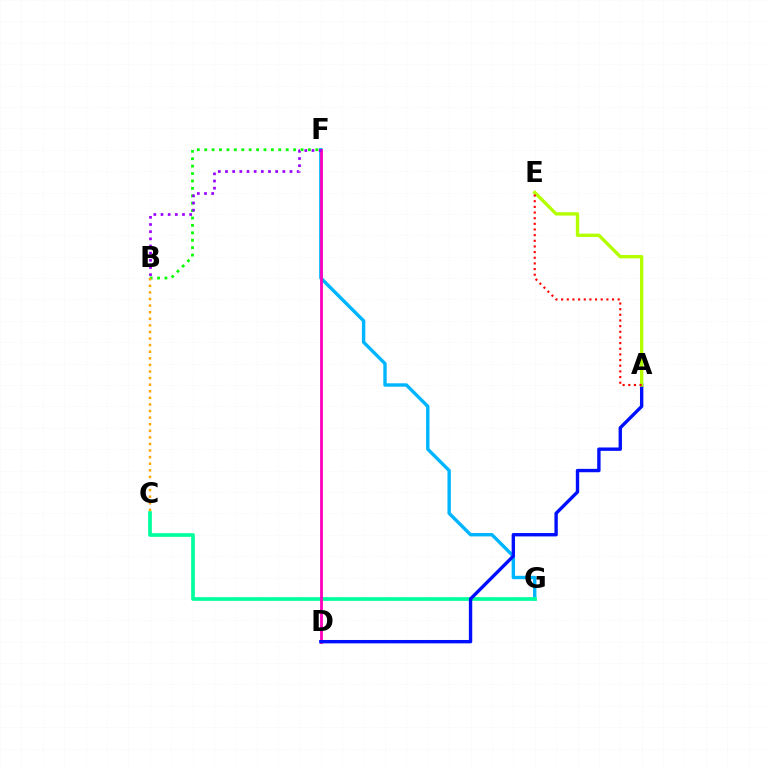{('F', 'G'): [{'color': '#00b5ff', 'line_style': 'solid', 'thickness': 2.44}], ('B', 'F'): [{'color': '#08ff00', 'line_style': 'dotted', 'thickness': 2.01}, {'color': '#9b00ff', 'line_style': 'dotted', 'thickness': 1.95}], ('C', 'G'): [{'color': '#00ff9d', 'line_style': 'solid', 'thickness': 2.67}], ('D', 'F'): [{'color': '#ff00bd', 'line_style': 'solid', 'thickness': 2.03}], ('A', 'D'): [{'color': '#0010ff', 'line_style': 'solid', 'thickness': 2.43}], ('B', 'C'): [{'color': '#ffa500', 'line_style': 'dotted', 'thickness': 1.79}], ('A', 'E'): [{'color': '#b3ff00', 'line_style': 'solid', 'thickness': 2.41}, {'color': '#ff0000', 'line_style': 'dotted', 'thickness': 1.54}]}